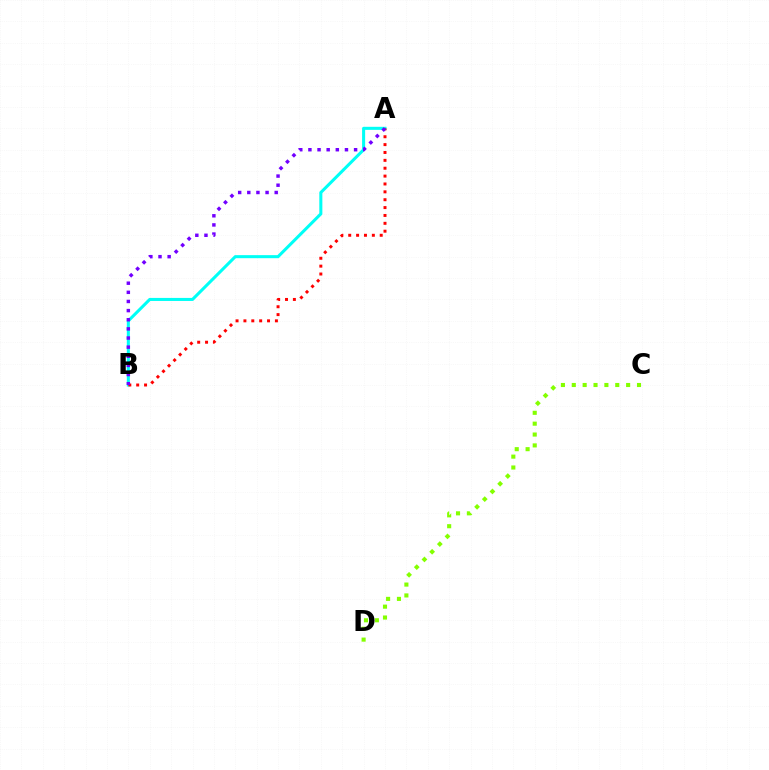{('C', 'D'): [{'color': '#84ff00', 'line_style': 'dotted', 'thickness': 2.95}], ('A', 'B'): [{'color': '#00fff6', 'line_style': 'solid', 'thickness': 2.2}, {'color': '#ff0000', 'line_style': 'dotted', 'thickness': 2.14}, {'color': '#7200ff', 'line_style': 'dotted', 'thickness': 2.48}]}